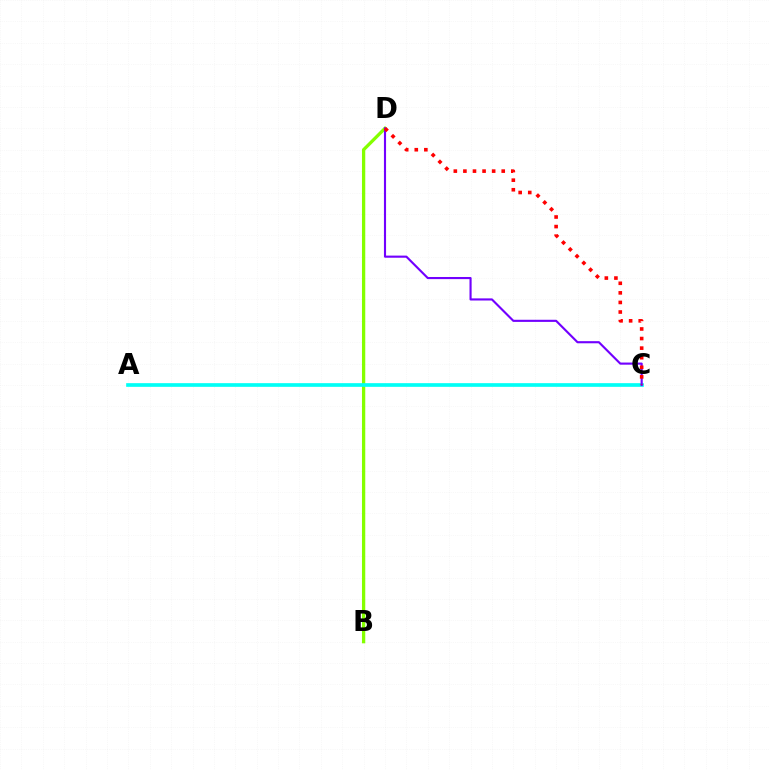{('B', 'D'): [{'color': '#84ff00', 'line_style': 'solid', 'thickness': 2.36}], ('A', 'C'): [{'color': '#00fff6', 'line_style': 'solid', 'thickness': 2.64}], ('C', 'D'): [{'color': '#7200ff', 'line_style': 'solid', 'thickness': 1.53}, {'color': '#ff0000', 'line_style': 'dotted', 'thickness': 2.6}]}